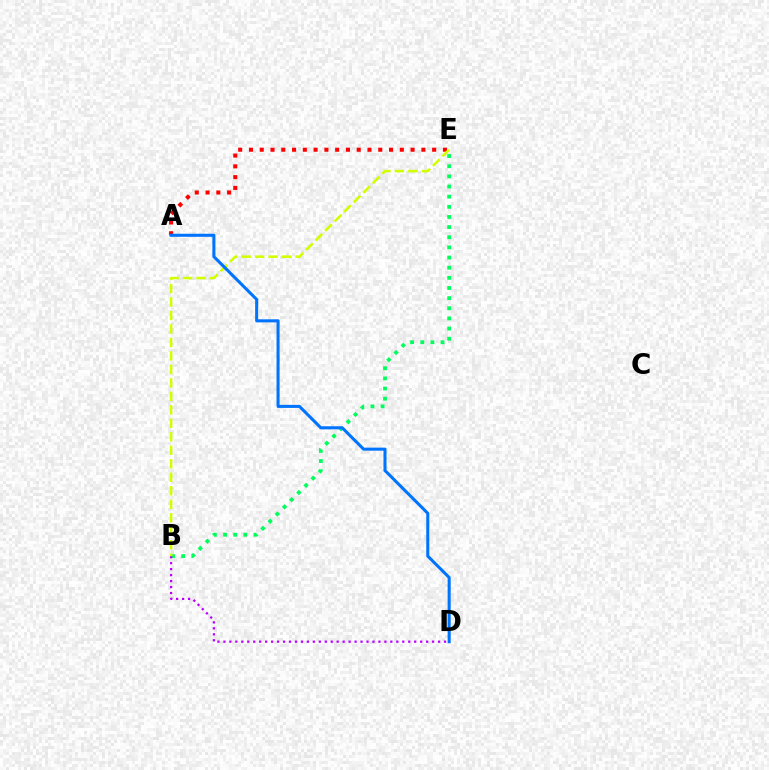{('B', 'E'): [{'color': '#00ff5c', 'line_style': 'dotted', 'thickness': 2.76}, {'color': '#d1ff00', 'line_style': 'dashed', 'thickness': 1.83}], ('B', 'D'): [{'color': '#b900ff', 'line_style': 'dotted', 'thickness': 1.62}], ('A', 'E'): [{'color': '#ff0000', 'line_style': 'dotted', 'thickness': 2.93}], ('A', 'D'): [{'color': '#0074ff', 'line_style': 'solid', 'thickness': 2.2}]}